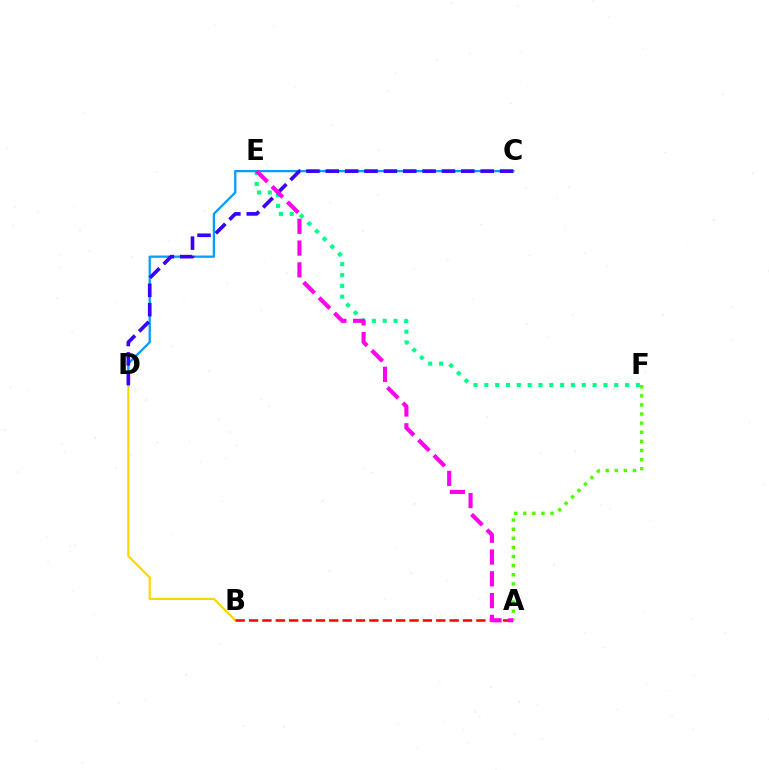{('B', 'D'): [{'color': '#ffd500', 'line_style': 'solid', 'thickness': 1.54}], ('E', 'F'): [{'color': '#00ff86', 'line_style': 'dotted', 'thickness': 2.94}], ('A', 'B'): [{'color': '#ff0000', 'line_style': 'dashed', 'thickness': 1.82}], ('C', 'D'): [{'color': '#009eff', 'line_style': 'solid', 'thickness': 1.64}, {'color': '#3700ff', 'line_style': 'dashed', 'thickness': 2.63}], ('A', 'F'): [{'color': '#4fff00', 'line_style': 'dotted', 'thickness': 2.47}], ('A', 'E'): [{'color': '#ff00ed', 'line_style': 'dashed', 'thickness': 2.96}]}